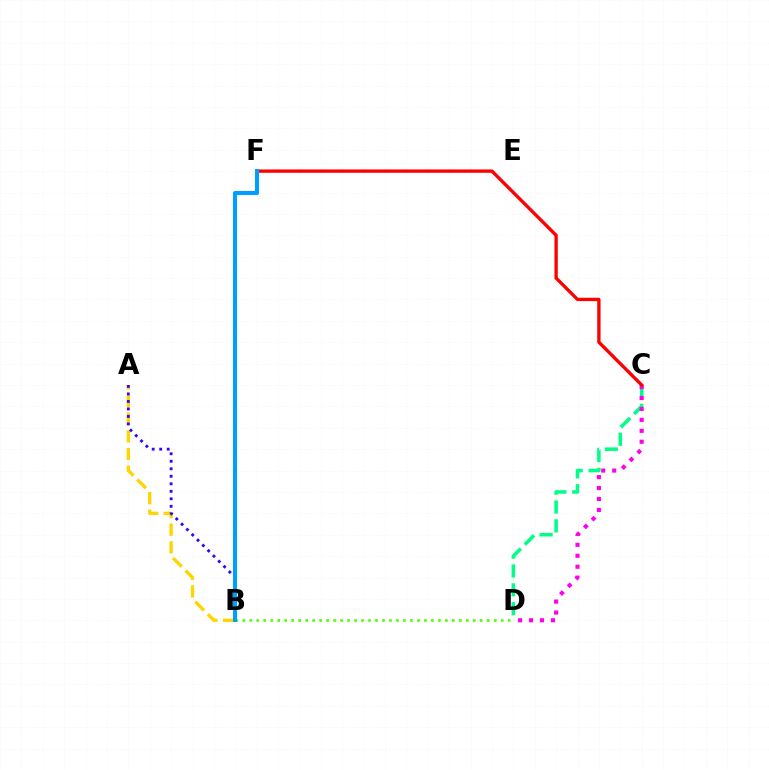{('C', 'D'): [{'color': '#00ff86', 'line_style': 'dashed', 'thickness': 2.56}, {'color': '#ff00ed', 'line_style': 'dotted', 'thickness': 2.97}], ('B', 'D'): [{'color': '#4fff00', 'line_style': 'dotted', 'thickness': 1.9}], ('C', 'F'): [{'color': '#ff0000', 'line_style': 'solid', 'thickness': 2.4}], ('A', 'B'): [{'color': '#ffd500', 'line_style': 'dashed', 'thickness': 2.4}, {'color': '#3700ff', 'line_style': 'dotted', 'thickness': 2.04}], ('B', 'F'): [{'color': '#009eff', 'line_style': 'solid', 'thickness': 2.93}]}